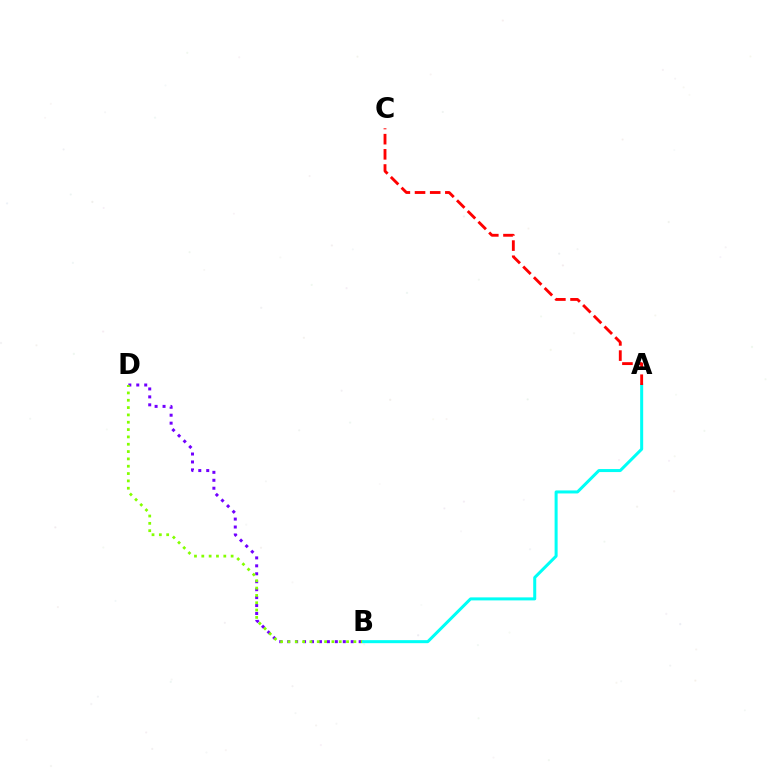{('B', 'D'): [{'color': '#7200ff', 'line_style': 'dotted', 'thickness': 2.16}, {'color': '#84ff00', 'line_style': 'dotted', 'thickness': 1.99}], ('A', 'B'): [{'color': '#00fff6', 'line_style': 'solid', 'thickness': 2.17}], ('A', 'C'): [{'color': '#ff0000', 'line_style': 'dashed', 'thickness': 2.06}]}